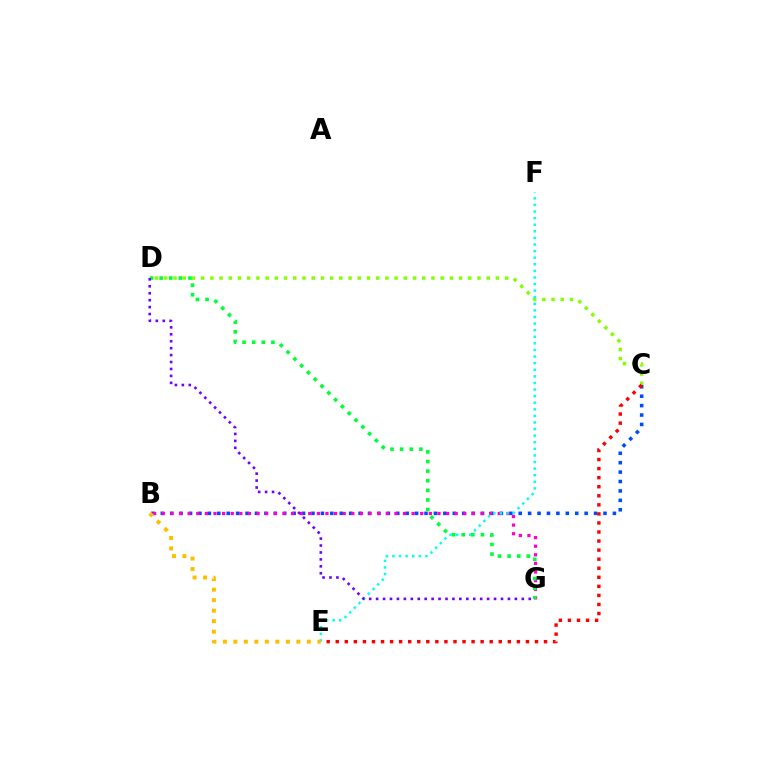{('B', 'C'): [{'color': '#004bff', 'line_style': 'dotted', 'thickness': 2.56}], ('C', 'D'): [{'color': '#84ff00', 'line_style': 'dotted', 'thickness': 2.5}], ('B', 'G'): [{'color': '#ff00cf', 'line_style': 'dotted', 'thickness': 2.34}], ('E', 'F'): [{'color': '#00fff6', 'line_style': 'dotted', 'thickness': 1.79}], ('B', 'E'): [{'color': '#ffbd00', 'line_style': 'dotted', 'thickness': 2.85}], ('C', 'E'): [{'color': '#ff0000', 'line_style': 'dotted', 'thickness': 2.46}], ('D', 'G'): [{'color': '#00ff39', 'line_style': 'dotted', 'thickness': 2.61}, {'color': '#7200ff', 'line_style': 'dotted', 'thickness': 1.88}]}